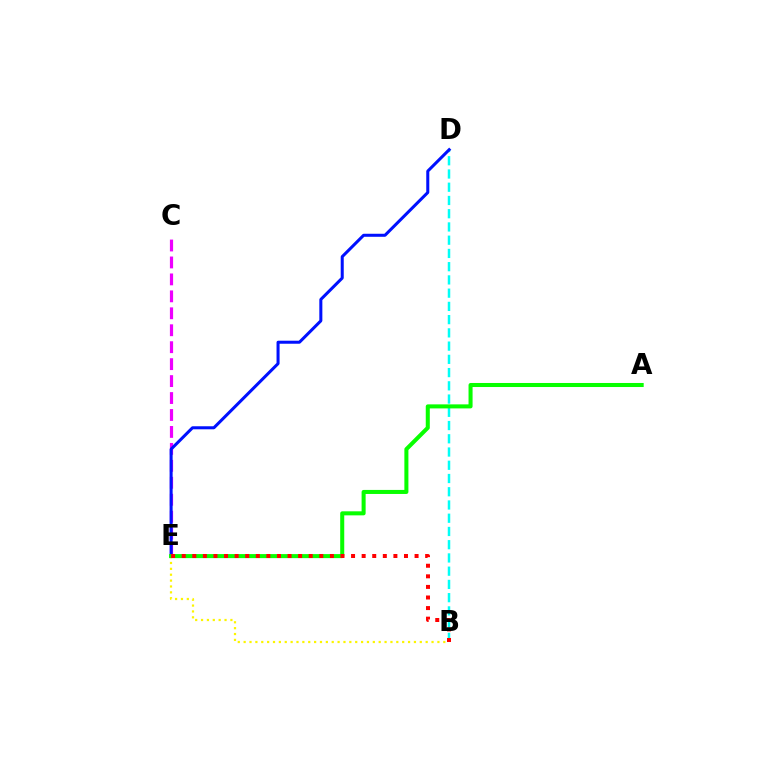{('C', 'E'): [{'color': '#ee00ff', 'line_style': 'dashed', 'thickness': 2.3}], ('B', 'E'): [{'color': '#fcf500', 'line_style': 'dotted', 'thickness': 1.6}, {'color': '#ff0000', 'line_style': 'dotted', 'thickness': 2.88}], ('B', 'D'): [{'color': '#00fff6', 'line_style': 'dashed', 'thickness': 1.8}], ('D', 'E'): [{'color': '#0010ff', 'line_style': 'solid', 'thickness': 2.18}], ('A', 'E'): [{'color': '#08ff00', 'line_style': 'solid', 'thickness': 2.91}]}